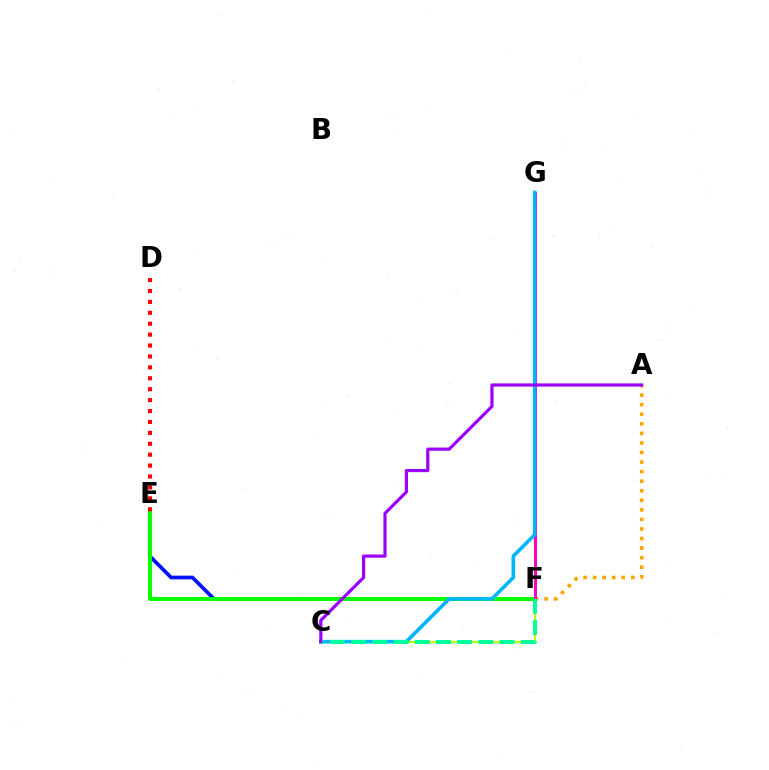{('E', 'F'): [{'color': '#0010ff', 'line_style': 'solid', 'thickness': 2.66}, {'color': '#08ff00', 'line_style': 'solid', 'thickness': 2.85}], ('C', 'F'): [{'color': '#b3ff00', 'line_style': 'solid', 'thickness': 1.51}, {'color': '#00ff9d', 'line_style': 'dashed', 'thickness': 2.88}], ('A', 'F'): [{'color': '#ffa500', 'line_style': 'dotted', 'thickness': 2.6}], ('F', 'G'): [{'color': '#ff00bd', 'line_style': 'solid', 'thickness': 2.21}], ('C', 'G'): [{'color': '#00b5ff', 'line_style': 'solid', 'thickness': 2.59}], ('A', 'C'): [{'color': '#9b00ff', 'line_style': 'solid', 'thickness': 2.3}], ('D', 'E'): [{'color': '#ff0000', 'line_style': 'dotted', 'thickness': 2.97}]}